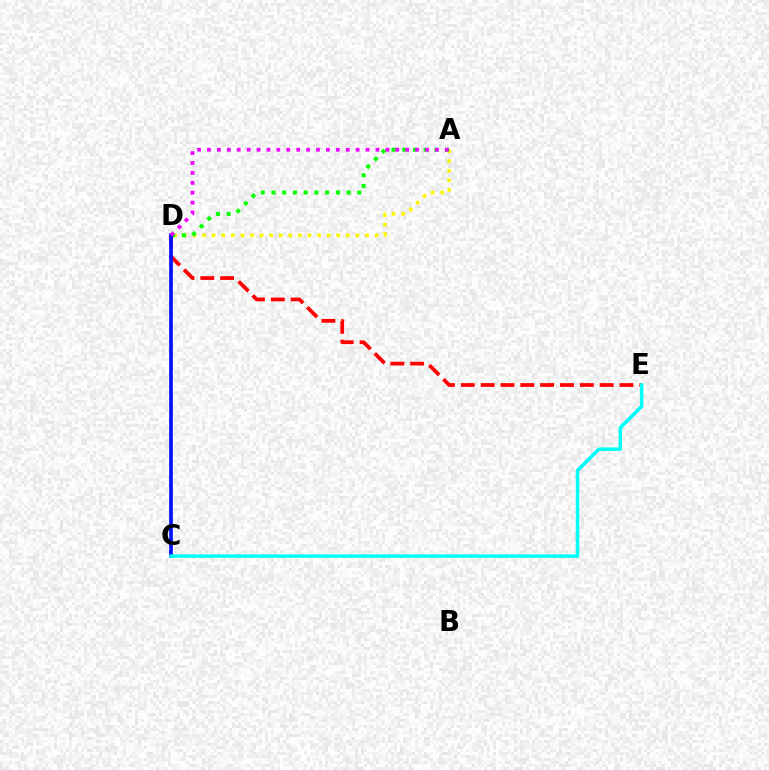{('A', 'D'): [{'color': '#fcf500', 'line_style': 'dotted', 'thickness': 2.6}, {'color': '#08ff00', 'line_style': 'dotted', 'thickness': 2.92}, {'color': '#ee00ff', 'line_style': 'dotted', 'thickness': 2.69}], ('D', 'E'): [{'color': '#ff0000', 'line_style': 'dashed', 'thickness': 2.69}], ('C', 'D'): [{'color': '#0010ff', 'line_style': 'solid', 'thickness': 2.65}], ('C', 'E'): [{'color': '#00fff6', 'line_style': 'solid', 'thickness': 2.51}]}